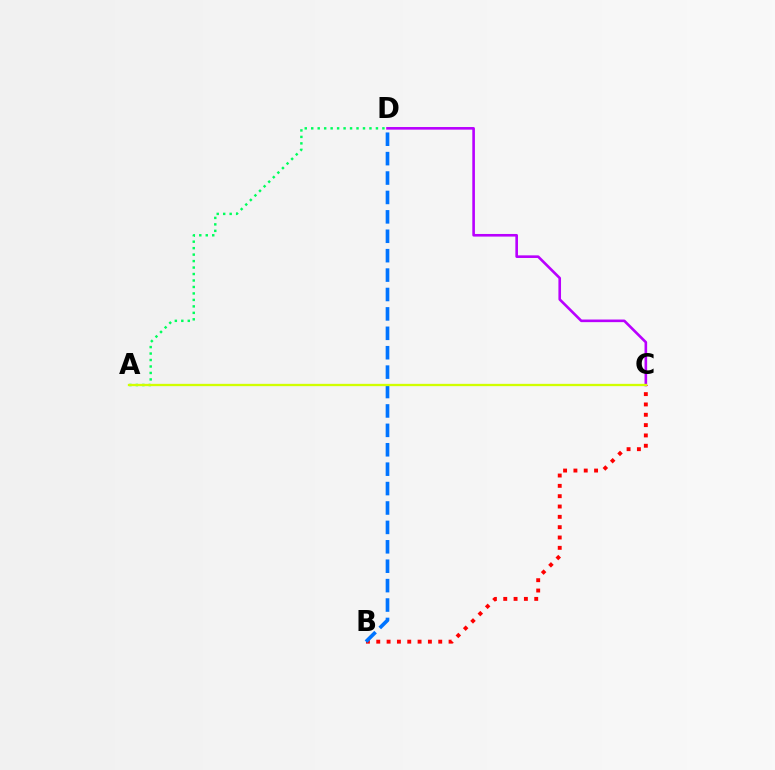{('B', 'C'): [{'color': '#ff0000', 'line_style': 'dotted', 'thickness': 2.81}], ('C', 'D'): [{'color': '#b900ff', 'line_style': 'solid', 'thickness': 1.89}], ('B', 'D'): [{'color': '#0074ff', 'line_style': 'dashed', 'thickness': 2.64}], ('A', 'D'): [{'color': '#00ff5c', 'line_style': 'dotted', 'thickness': 1.76}], ('A', 'C'): [{'color': '#d1ff00', 'line_style': 'solid', 'thickness': 1.66}]}